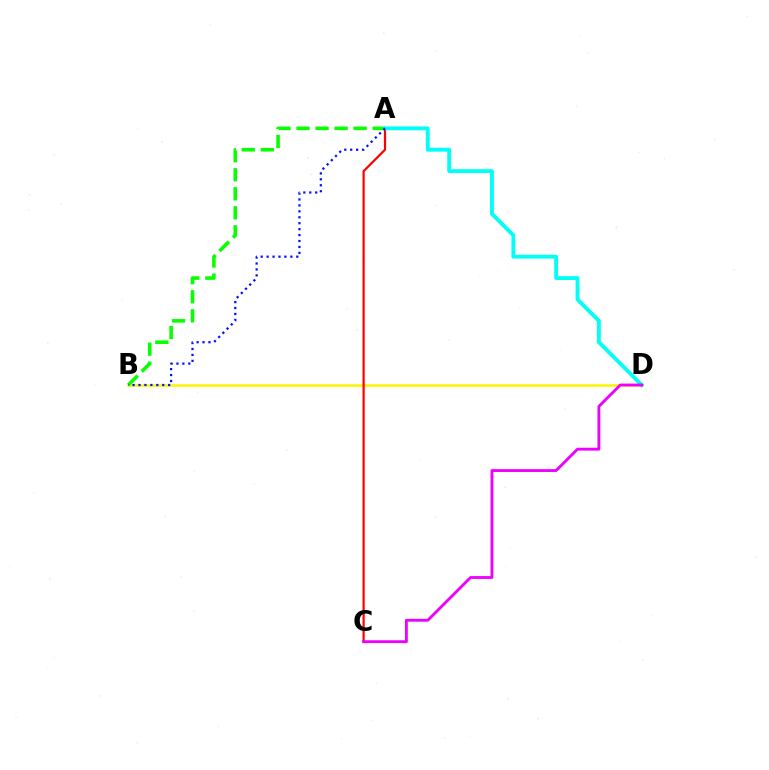{('B', 'D'): [{'color': '#fcf500', 'line_style': 'solid', 'thickness': 1.81}], ('A', 'B'): [{'color': '#08ff00', 'line_style': 'dashed', 'thickness': 2.59}, {'color': '#0010ff', 'line_style': 'dotted', 'thickness': 1.61}], ('A', 'C'): [{'color': '#ff0000', 'line_style': 'solid', 'thickness': 1.58}], ('A', 'D'): [{'color': '#00fff6', 'line_style': 'solid', 'thickness': 2.78}], ('C', 'D'): [{'color': '#ee00ff', 'line_style': 'solid', 'thickness': 2.05}]}